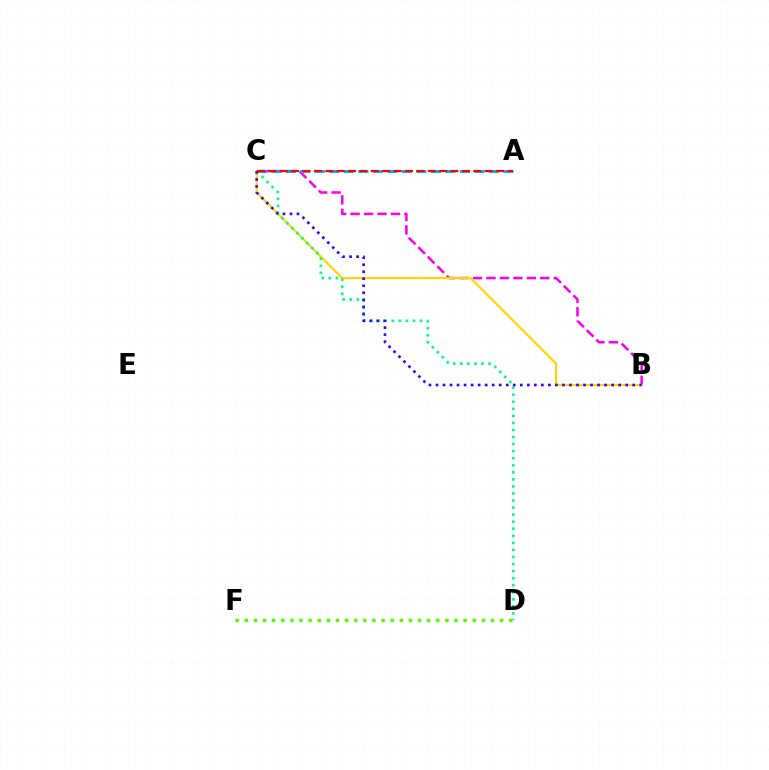{('B', 'C'): [{'color': '#ff00ed', 'line_style': 'dashed', 'thickness': 1.83}, {'color': '#ffd500', 'line_style': 'solid', 'thickness': 1.57}, {'color': '#3700ff', 'line_style': 'dotted', 'thickness': 1.91}], ('D', 'F'): [{'color': '#4fff00', 'line_style': 'dotted', 'thickness': 2.48}], ('C', 'D'): [{'color': '#00ff86', 'line_style': 'dotted', 'thickness': 1.92}], ('A', 'C'): [{'color': '#009eff', 'line_style': 'dashed', 'thickness': 1.97}, {'color': '#ff0000', 'line_style': 'dashed', 'thickness': 1.55}]}